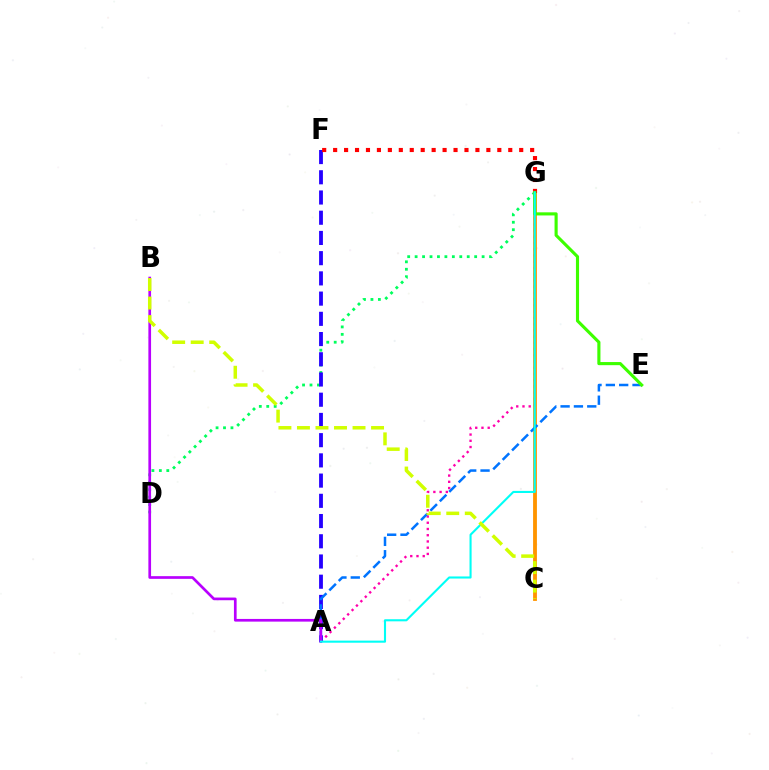{('A', 'G'): [{'color': '#ff00ac', 'line_style': 'dotted', 'thickness': 1.69}, {'color': '#00fff6', 'line_style': 'solid', 'thickness': 1.51}], ('D', 'G'): [{'color': '#00ff5c', 'line_style': 'dotted', 'thickness': 2.02}], ('A', 'F'): [{'color': '#2500ff', 'line_style': 'dashed', 'thickness': 2.75}], ('C', 'G'): [{'color': '#ff9400', 'line_style': 'solid', 'thickness': 2.76}], ('A', 'E'): [{'color': '#0074ff', 'line_style': 'dashed', 'thickness': 1.81}], ('A', 'B'): [{'color': '#b900ff', 'line_style': 'solid', 'thickness': 1.93}], ('F', 'G'): [{'color': '#ff0000', 'line_style': 'dotted', 'thickness': 2.97}], ('E', 'G'): [{'color': '#3dff00', 'line_style': 'solid', 'thickness': 2.25}], ('B', 'C'): [{'color': '#d1ff00', 'line_style': 'dashed', 'thickness': 2.52}]}